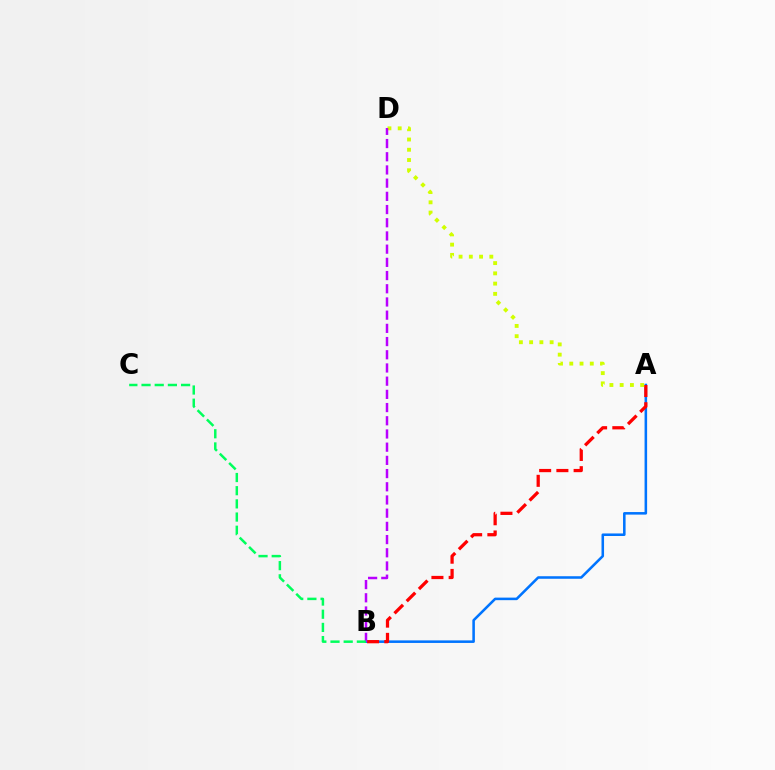{('A', 'B'): [{'color': '#0074ff', 'line_style': 'solid', 'thickness': 1.84}, {'color': '#ff0000', 'line_style': 'dashed', 'thickness': 2.34}], ('A', 'D'): [{'color': '#d1ff00', 'line_style': 'dotted', 'thickness': 2.79}], ('B', 'D'): [{'color': '#b900ff', 'line_style': 'dashed', 'thickness': 1.79}], ('B', 'C'): [{'color': '#00ff5c', 'line_style': 'dashed', 'thickness': 1.79}]}